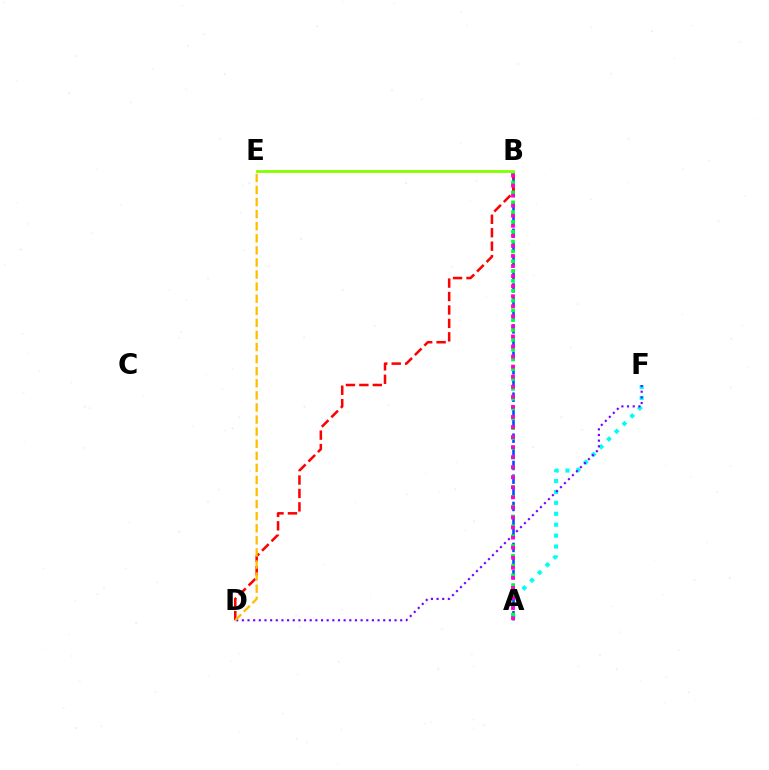{('A', 'B'): [{'color': '#004bff', 'line_style': 'dashed', 'thickness': 1.86}, {'color': '#00ff39', 'line_style': 'dotted', 'thickness': 2.67}, {'color': '#ff00cf', 'line_style': 'dotted', 'thickness': 2.73}], ('A', 'F'): [{'color': '#00fff6', 'line_style': 'dotted', 'thickness': 2.97}], ('B', 'D'): [{'color': '#ff0000', 'line_style': 'dashed', 'thickness': 1.83}], ('D', 'F'): [{'color': '#7200ff', 'line_style': 'dotted', 'thickness': 1.54}], ('B', 'E'): [{'color': '#84ff00', 'line_style': 'solid', 'thickness': 2.03}], ('D', 'E'): [{'color': '#ffbd00', 'line_style': 'dashed', 'thickness': 1.64}]}